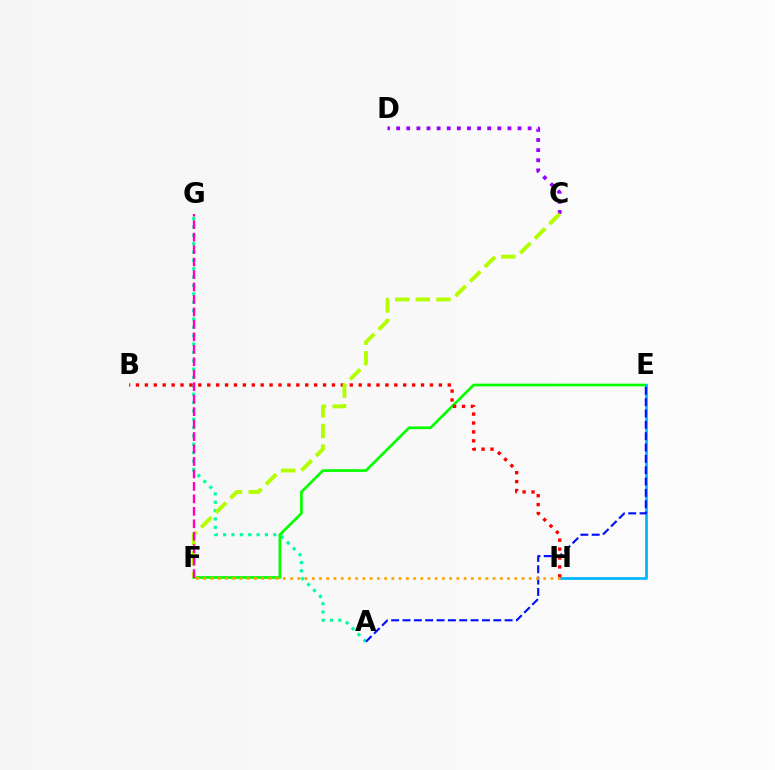{('A', 'G'): [{'color': '#00ff9d', 'line_style': 'dotted', 'thickness': 2.27}], ('E', 'F'): [{'color': '#08ff00', 'line_style': 'solid', 'thickness': 1.96}], ('E', 'H'): [{'color': '#00b5ff', 'line_style': 'solid', 'thickness': 1.97}], ('B', 'H'): [{'color': '#ff0000', 'line_style': 'dotted', 'thickness': 2.42}], ('A', 'E'): [{'color': '#0010ff', 'line_style': 'dashed', 'thickness': 1.54}], ('F', 'H'): [{'color': '#ffa500', 'line_style': 'dotted', 'thickness': 1.96}], ('C', 'D'): [{'color': '#9b00ff', 'line_style': 'dotted', 'thickness': 2.75}], ('C', 'F'): [{'color': '#b3ff00', 'line_style': 'dashed', 'thickness': 2.8}], ('F', 'G'): [{'color': '#ff00bd', 'line_style': 'dashed', 'thickness': 1.69}]}